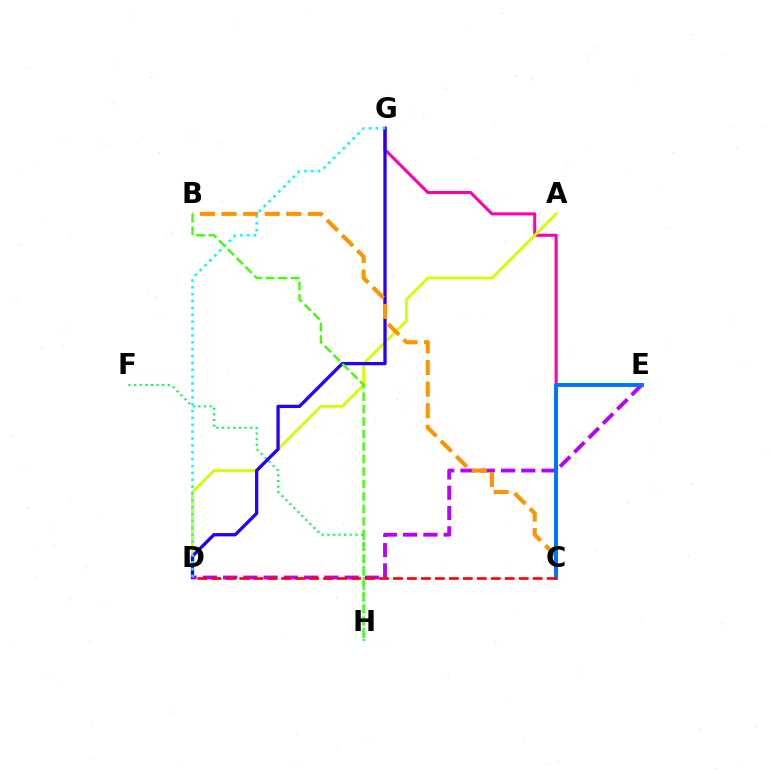{('F', 'H'): [{'color': '#00ff5c', 'line_style': 'dotted', 'thickness': 1.53}], ('C', 'G'): [{'color': '#ff00ac', 'line_style': 'solid', 'thickness': 2.2}], ('A', 'D'): [{'color': '#d1ff00', 'line_style': 'solid', 'thickness': 1.99}], ('D', 'G'): [{'color': '#2500ff', 'line_style': 'solid', 'thickness': 2.37}, {'color': '#00fff6', 'line_style': 'dotted', 'thickness': 1.87}], ('D', 'E'): [{'color': '#b900ff', 'line_style': 'dashed', 'thickness': 2.75}], ('B', 'C'): [{'color': '#ff9400', 'line_style': 'dashed', 'thickness': 2.93}], ('C', 'E'): [{'color': '#0074ff', 'line_style': 'solid', 'thickness': 2.83}], ('B', 'H'): [{'color': '#3dff00', 'line_style': 'dashed', 'thickness': 1.69}], ('C', 'D'): [{'color': '#ff0000', 'line_style': 'dashed', 'thickness': 1.9}]}